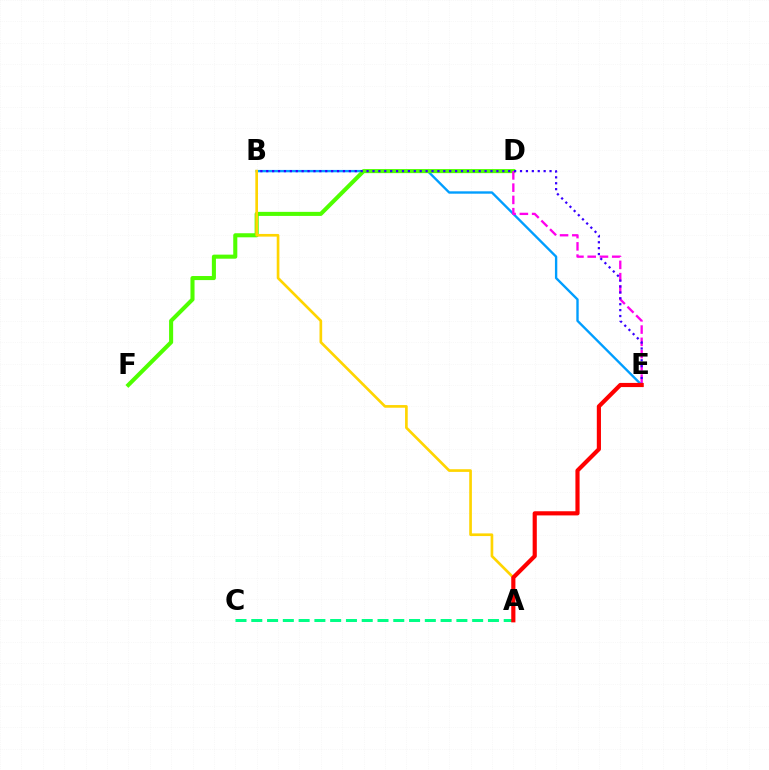{('B', 'E'): [{'color': '#009eff', 'line_style': 'solid', 'thickness': 1.7}, {'color': '#3700ff', 'line_style': 'dotted', 'thickness': 1.6}], ('D', 'F'): [{'color': '#4fff00', 'line_style': 'solid', 'thickness': 2.93}], ('D', 'E'): [{'color': '#ff00ed', 'line_style': 'dashed', 'thickness': 1.67}], ('A', 'B'): [{'color': '#ffd500', 'line_style': 'solid', 'thickness': 1.92}], ('A', 'C'): [{'color': '#00ff86', 'line_style': 'dashed', 'thickness': 2.14}], ('A', 'E'): [{'color': '#ff0000', 'line_style': 'solid', 'thickness': 3.0}]}